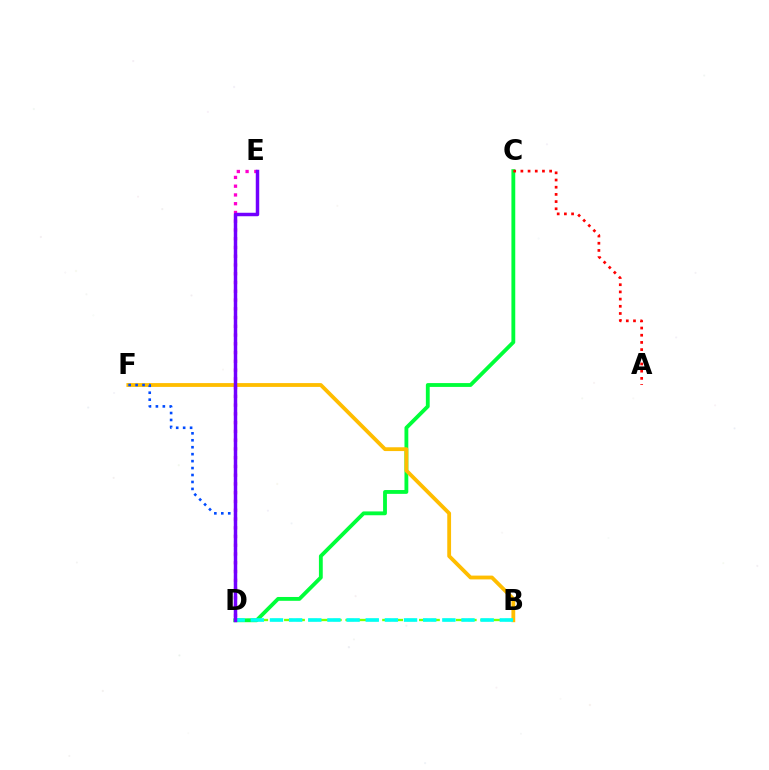{('B', 'D'): [{'color': '#84ff00', 'line_style': 'dashed', 'thickness': 1.67}, {'color': '#00fff6', 'line_style': 'dashed', 'thickness': 2.6}], ('C', 'D'): [{'color': '#00ff39', 'line_style': 'solid', 'thickness': 2.76}], ('B', 'F'): [{'color': '#ffbd00', 'line_style': 'solid', 'thickness': 2.74}], ('A', 'C'): [{'color': '#ff0000', 'line_style': 'dotted', 'thickness': 1.95}], ('D', 'E'): [{'color': '#ff00cf', 'line_style': 'dotted', 'thickness': 2.38}, {'color': '#7200ff', 'line_style': 'solid', 'thickness': 2.5}], ('D', 'F'): [{'color': '#004bff', 'line_style': 'dotted', 'thickness': 1.89}]}